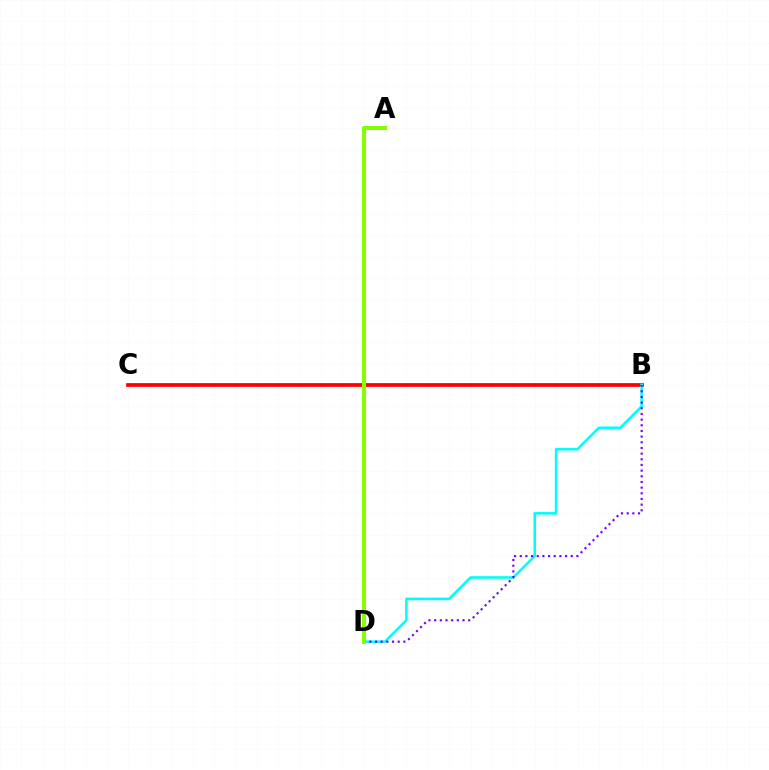{('B', 'C'): [{'color': '#ff0000', 'line_style': 'solid', 'thickness': 2.71}], ('B', 'D'): [{'color': '#00fff6', 'line_style': 'solid', 'thickness': 1.87}, {'color': '#7200ff', 'line_style': 'dotted', 'thickness': 1.54}], ('A', 'D'): [{'color': '#84ff00', 'line_style': 'solid', 'thickness': 2.91}]}